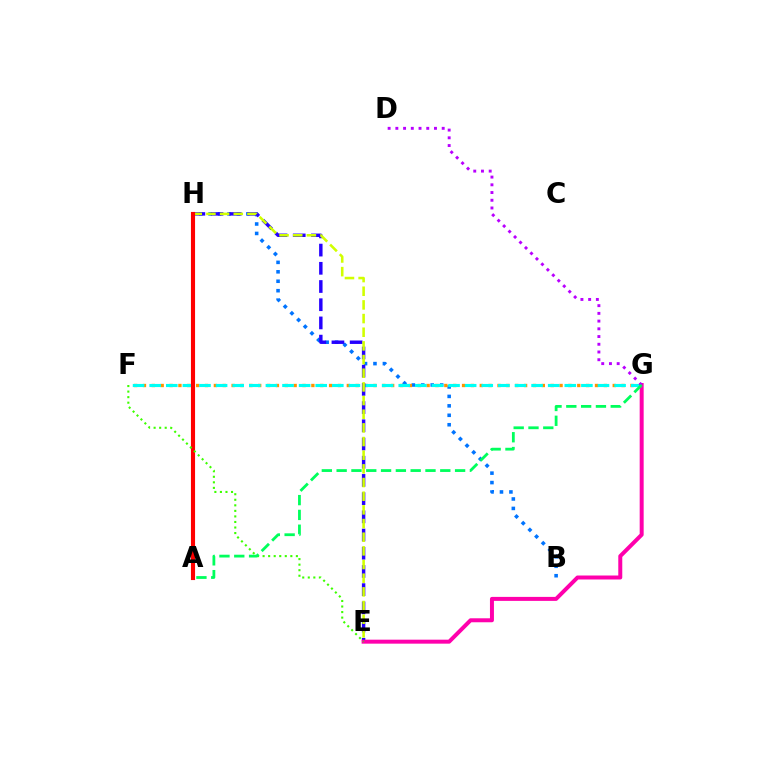{('B', 'H'): [{'color': '#0074ff', 'line_style': 'dotted', 'thickness': 2.57}], ('F', 'G'): [{'color': '#ff9400', 'line_style': 'dotted', 'thickness': 2.41}, {'color': '#00fff6', 'line_style': 'dashed', 'thickness': 2.26}], ('E', 'H'): [{'color': '#2500ff', 'line_style': 'dashed', 'thickness': 2.47}, {'color': '#d1ff00', 'line_style': 'dashed', 'thickness': 1.86}], ('E', 'G'): [{'color': '#ff00ac', 'line_style': 'solid', 'thickness': 2.87}], ('A', 'H'): [{'color': '#ff0000', 'line_style': 'solid', 'thickness': 2.97}], ('D', 'G'): [{'color': '#b900ff', 'line_style': 'dotted', 'thickness': 2.1}], ('E', 'F'): [{'color': '#3dff00', 'line_style': 'dotted', 'thickness': 1.51}], ('A', 'G'): [{'color': '#00ff5c', 'line_style': 'dashed', 'thickness': 2.01}]}